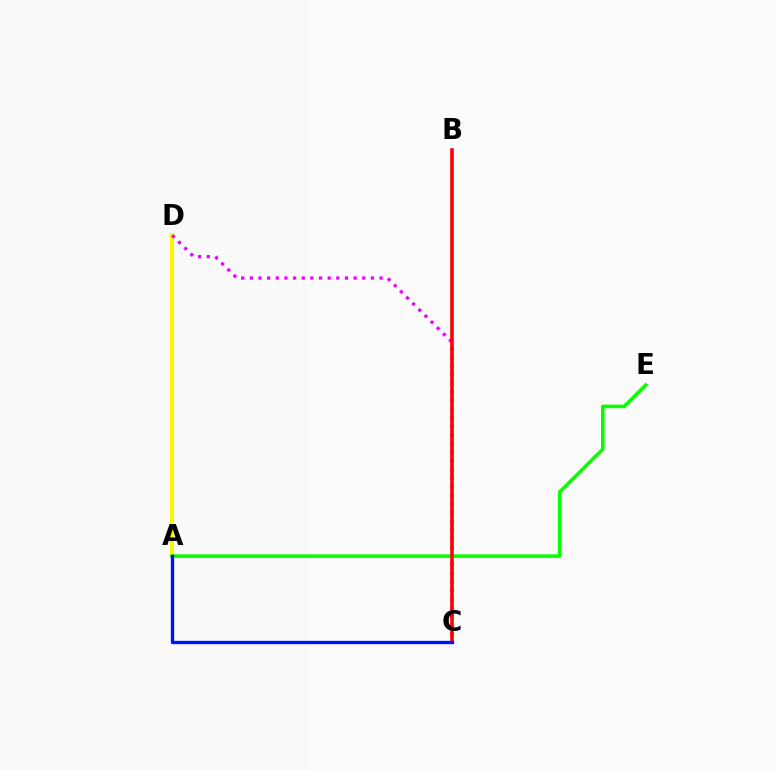{('A', 'D'): [{'color': '#00fff6', 'line_style': 'solid', 'thickness': 1.73}, {'color': '#fcf500', 'line_style': 'solid', 'thickness': 2.92}], ('C', 'D'): [{'color': '#ee00ff', 'line_style': 'dotted', 'thickness': 2.35}], ('A', 'E'): [{'color': '#08ff00', 'line_style': 'solid', 'thickness': 2.57}], ('B', 'C'): [{'color': '#ff0000', 'line_style': 'solid', 'thickness': 2.58}], ('A', 'C'): [{'color': '#0010ff', 'line_style': 'solid', 'thickness': 2.39}]}